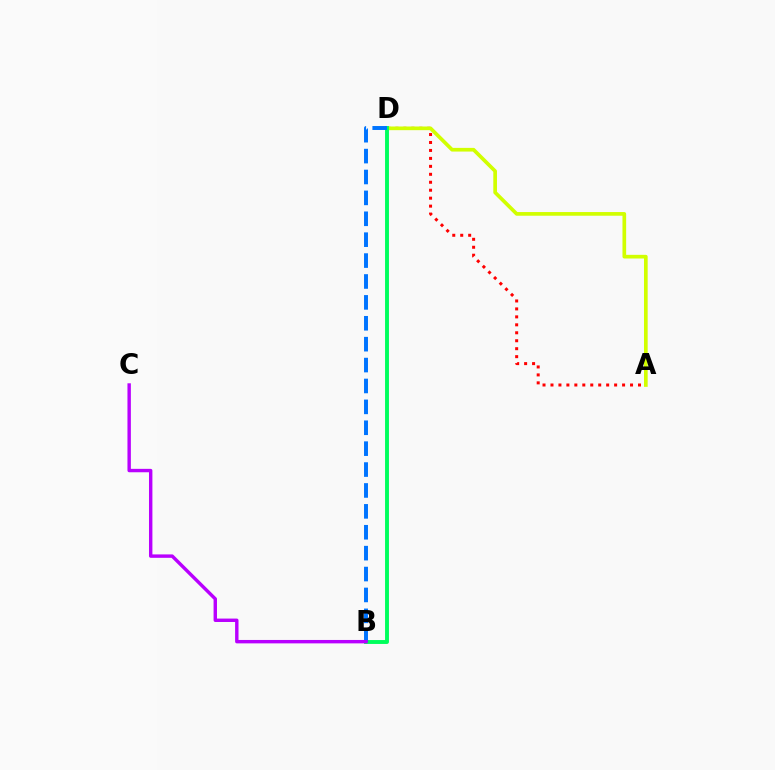{('A', 'D'): [{'color': '#ff0000', 'line_style': 'dotted', 'thickness': 2.16}, {'color': '#d1ff00', 'line_style': 'solid', 'thickness': 2.65}], ('B', 'D'): [{'color': '#00ff5c', 'line_style': 'solid', 'thickness': 2.81}, {'color': '#0074ff', 'line_style': 'dashed', 'thickness': 2.84}], ('B', 'C'): [{'color': '#b900ff', 'line_style': 'solid', 'thickness': 2.46}]}